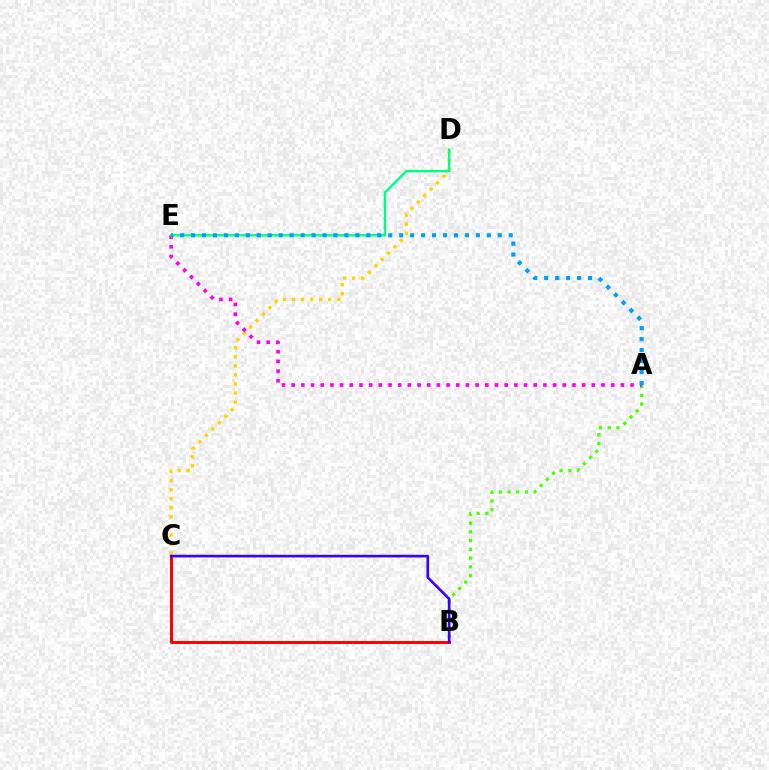{('A', 'B'): [{'color': '#4fff00', 'line_style': 'dotted', 'thickness': 2.37}], ('B', 'C'): [{'color': '#ff0000', 'line_style': 'solid', 'thickness': 2.12}, {'color': '#3700ff', 'line_style': 'solid', 'thickness': 1.9}], ('C', 'D'): [{'color': '#ffd500', 'line_style': 'dotted', 'thickness': 2.46}], ('A', 'E'): [{'color': '#ff00ed', 'line_style': 'dotted', 'thickness': 2.63}, {'color': '#009eff', 'line_style': 'dotted', 'thickness': 2.98}], ('D', 'E'): [{'color': '#00ff86', 'line_style': 'solid', 'thickness': 1.74}]}